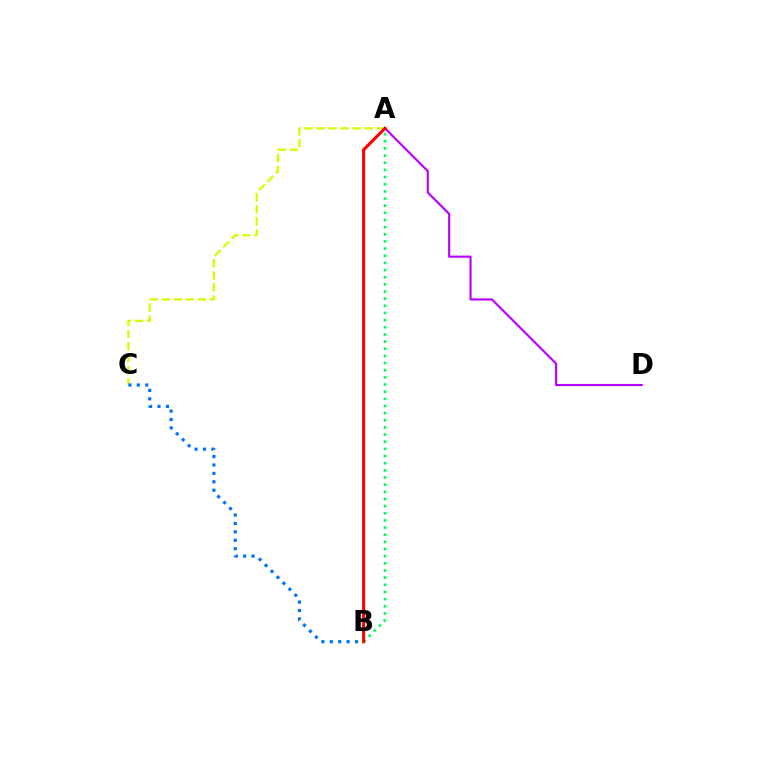{('A', 'D'): [{'color': '#b900ff', 'line_style': 'solid', 'thickness': 1.54}], ('A', 'C'): [{'color': '#d1ff00', 'line_style': 'dashed', 'thickness': 1.64}], ('B', 'C'): [{'color': '#0074ff', 'line_style': 'dotted', 'thickness': 2.29}], ('A', 'B'): [{'color': '#00ff5c', 'line_style': 'dotted', 'thickness': 1.94}, {'color': '#ff0000', 'line_style': 'solid', 'thickness': 2.21}]}